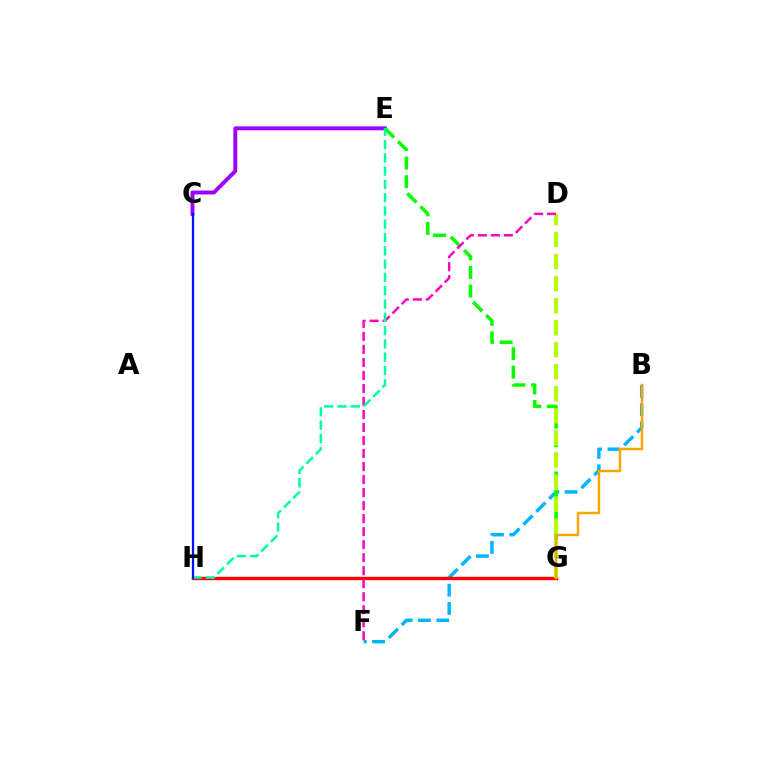{('C', 'E'): [{'color': '#9b00ff', 'line_style': 'solid', 'thickness': 2.81}], ('B', 'F'): [{'color': '#00b5ff', 'line_style': 'dashed', 'thickness': 2.48}], ('G', 'H'): [{'color': '#ff0000', 'line_style': 'solid', 'thickness': 2.43}], ('E', 'G'): [{'color': '#08ff00', 'line_style': 'dashed', 'thickness': 2.52}], ('D', 'G'): [{'color': '#b3ff00', 'line_style': 'dashed', 'thickness': 3.0}], ('B', 'G'): [{'color': '#ffa500', 'line_style': 'solid', 'thickness': 1.79}], ('D', 'F'): [{'color': '#ff00bd', 'line_style': 'dashed', 'thickness': 1.77}], ('E', 'H'): [{'color': '#00ff9d', 'line_style': 'dashed', 'thickness': 1.81}], ('C', 'H'): [{'color': '#0010ff', 'line_style': 'solid', 'thickness': 1.63}]}